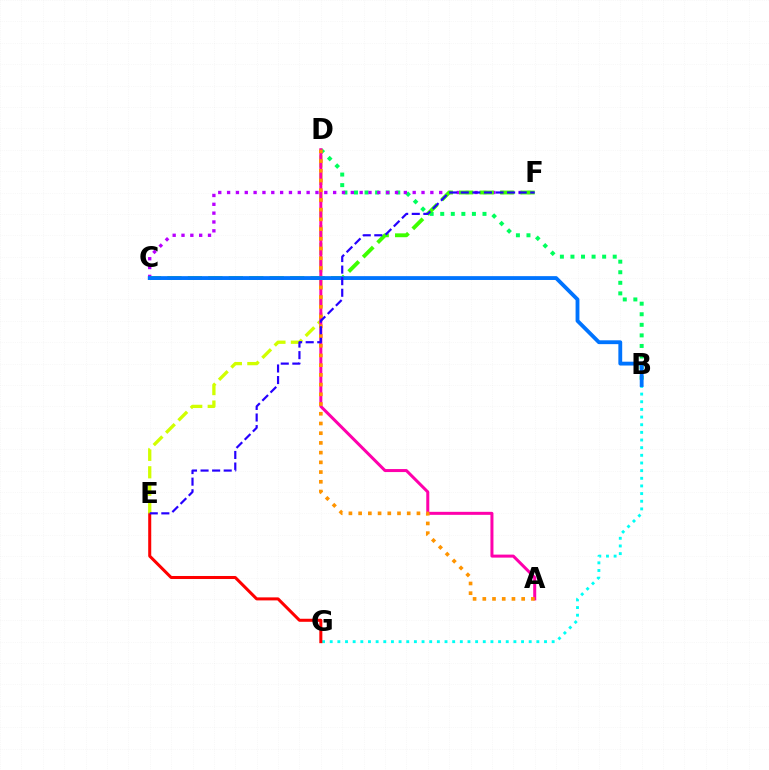{('B', 'D'): [{'color': '#00ff5c', 'line_style': 'dotted', 'thickness': 2.87}], ('B', 'G'): [{'color': '#00fff6', 'line_style': 'dotted', 'thickness': 2.08}], ('C', 'F'): [{'color': '#b900ff', 'line_style': 'dotted', 'thickness': 2.4}, {'color': '#3dff00', 'line_style': 'dashed', 'thickness': 2.78}], ('E', 'G'): [{'color': '#ff0000', 'line_style': 'solid', 'thickness': 2.18}], ('D', 'E'): [{'color': '#d1ff00', 'line_style': 'dashed', 'thickness': 2.37}], ('A', 'D'): [{'color': '#ff00ac', 'line_style': 'solid', 'thickness': 2.17}, {'color': '#ff9400', 'line_style': 'dotted', 'thickness': 2.64}], ('B', 'C'): [{'color': '#0074ff', 'line_style': 'solid', 'thickness': 2.76}], ('E', 'F'): [{'color': '#2500ff', 'line_style': 'dashed', 'thickness': 1.57}]}